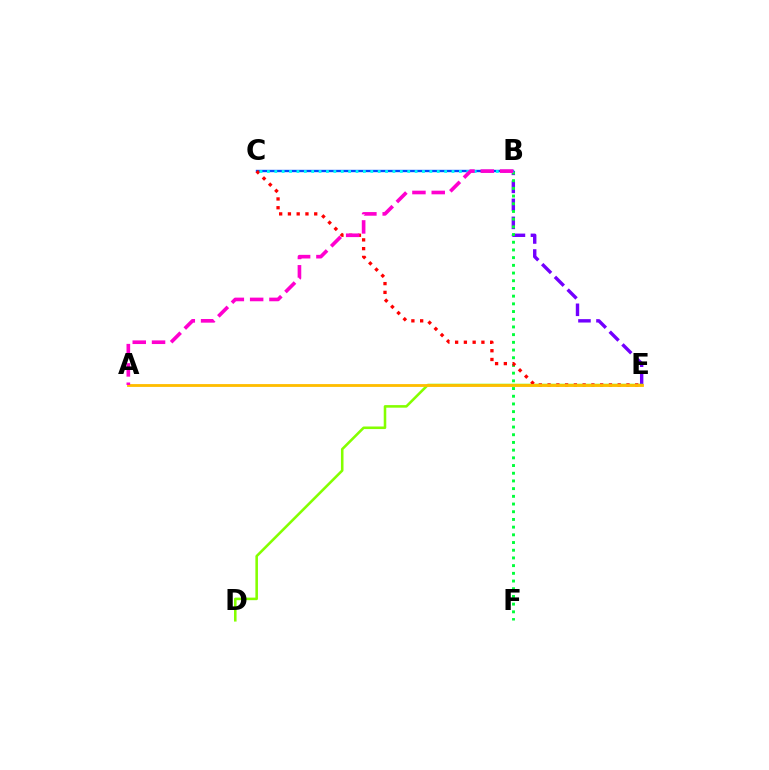{('B', 'E'): [{'color': '#7200ff', 'line_style': 'dashed', 'thickness': 2.45}], ('D', 'E'): [{'color': '#84ff00', 'line_style': 'solid', 'thickness': 1.85}], ('B', 'F'): [{'color': '#00ff39', 'line_style': 'dotted', 'thickness': 2.09}], ('B', 'C'): [{'color': '#004bff', 'line_style': 'solid', 'thickness': 1.7}, {'color': '#00fff6', 'line_style': 'dotted', 'thickness': 2.01}], ('C', 'E'): [{'color': '#ff0000', 'line_style': 'dotted', 'thickness': 2.38}], ('A', 'E'): [{'color': '#ffbd00', 'line_style': 'solid', 'thickness': 2.03}], ('A', 'B'): [{'color': '#ff00cf', 'line_style': 'dashed', 'thickness': 2.62}]}